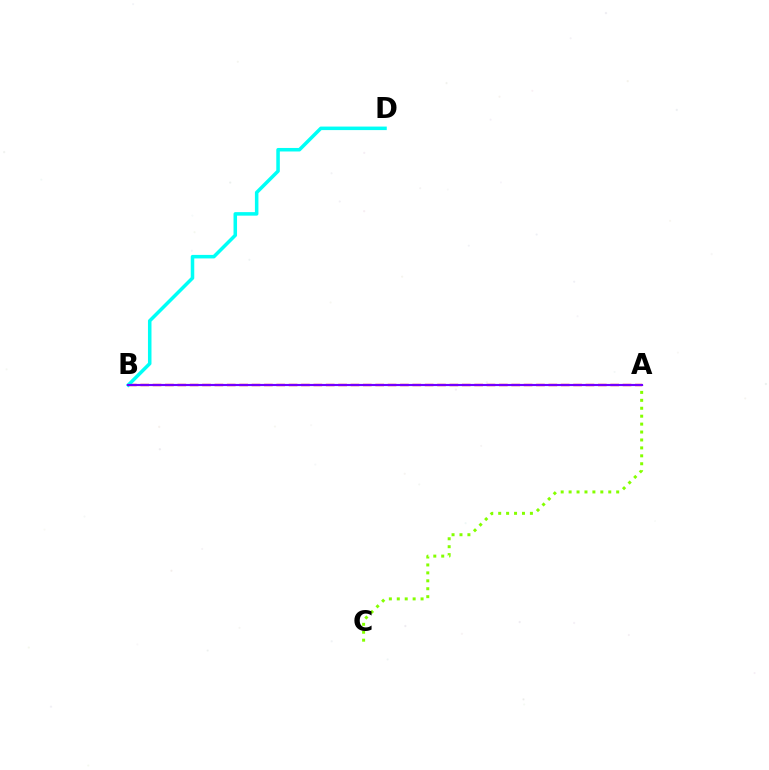{('A', 'C'): [{'color': '#84ff00', 'line_style': 'dotted', 'thickness': 2.15}], ('A', 'B'): [{'color': '#ff0000', 'line_style': 'dashed', 'thickness': 1.68}, {'color': '#7200ff', 'line_style': 'solid', 'thickness': 1.55}], ('B', 'D'): [{'color': '#00fff6', 'line_style': 'solid', 'thickness': 2.54}]}